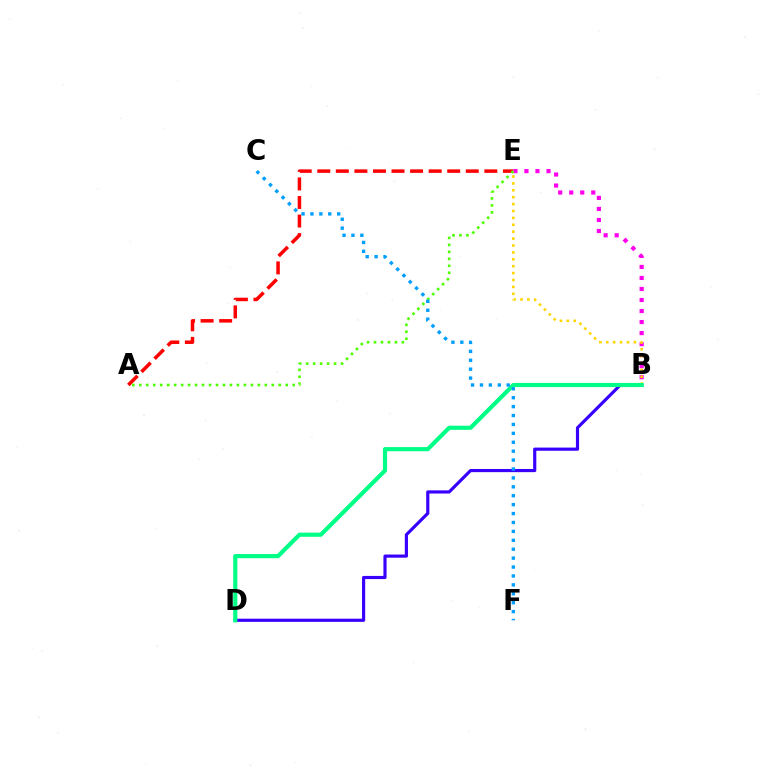{('A', 'E'): [{'color': '#ff0000', 'line_style': 'dashed', 'thickness': 2.52}, {'color': '#4fff00', 'line_style': 'dotted', 'thickness': 1.89}], ('B', 'E'): [{'color': '#ff00ed', 'line_style': 'dotted', 'thickness': 3.0}, {'color': '#ffd500', 'line_style': 'dotted', 'thickness': 1.87}], ('B', 'D'): [{'color': '#3700ff', 'line_style': 'solid', 'thickness': 2.28}, {'color': '#00ff86', 'line_style': 'solid', 'thickness': 2.99}], ('C', 'F'): [{'color': '#009eff', 'line_style': 'dotted', 'thickness': 2.42}]}